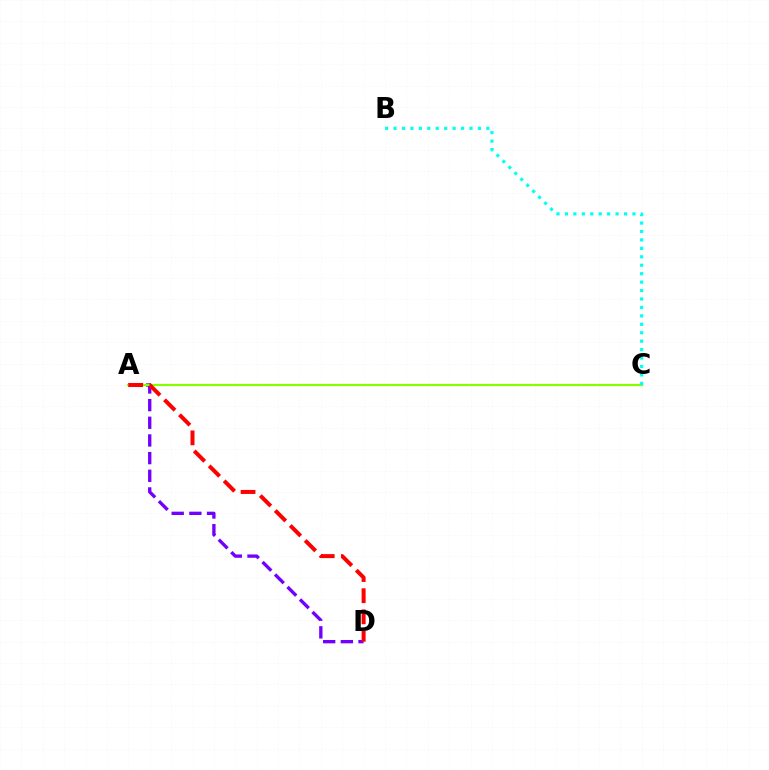{('A', 'D'): [{'color': '#7200ff', 'line_style': 'dashed', 'thickness': 2.4}, {'color': '#ff0000', 'line_style': 'dashed', 'thickness': 2.87}], ('A', 'C'): [{'color': '#84ff00', 'line_style': 'solid', 'thickness': 1.56}], ('B', 'C'): [{'color': '#00fff6', 'line_style': 'dotted', 'thickness': 2.29}]}